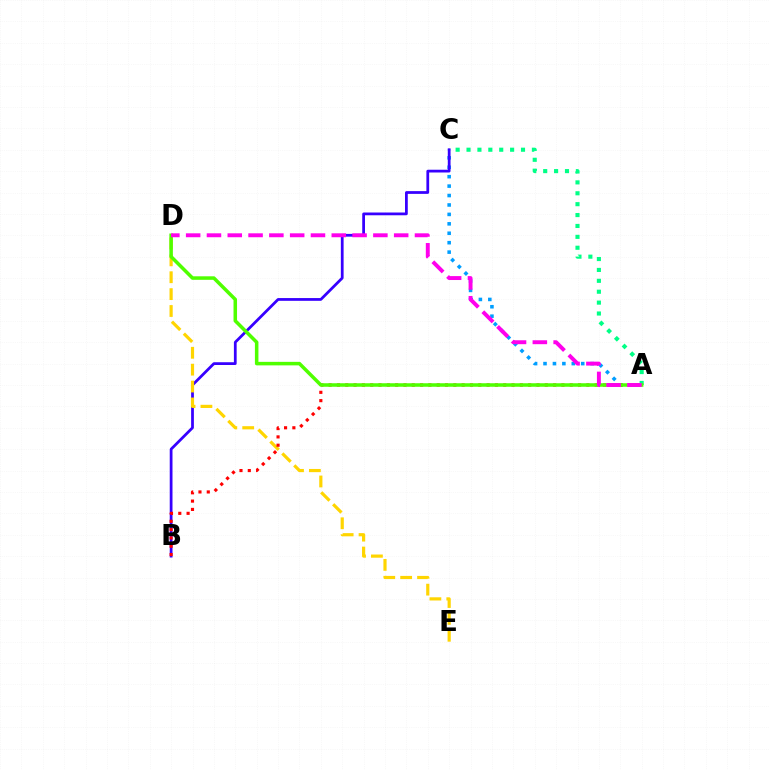{('A', 'C'): [{'color': '#009eff', 'line_style': 'dotted', 'thickness': 2.56}, {'color': '#00ff86', 'line_style': 'dotted', 'thickness': 2.96}], ('B', 'C'): [{'color': '#3700ff', 'line_style': 'solid', 'thickness': 1.99}], ('D', 'E'): [{'color': '#ffd500', 'line_style': 'dashed', 'thickness': 2.29}], ('A', 'B'): [{'color': '#ff0000', 'line_style': 'dotted', 'thickness': 2.26}], ('A', 'D'): [{'color': '#4fff00', 'line_style': 'solid', 'thickness': 2.53}, {'color': '#ff00ed', 'line_style': 'dashed', 'thickness': 2.83}]}